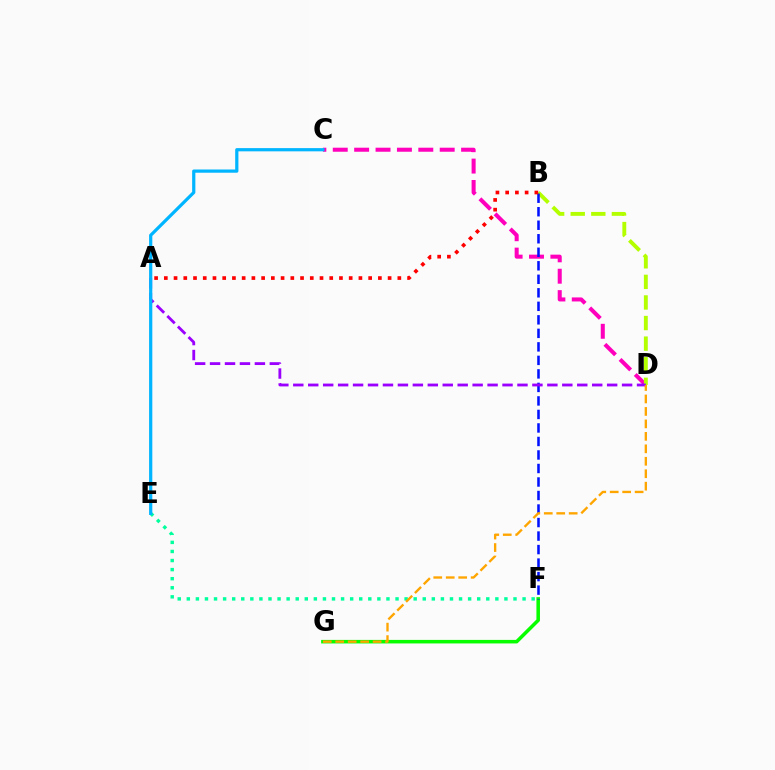{('C', 'D'): [{'color': '#ff00bd', 'line_style': 'dashed', 'thickness': 2.91}], ('B', 'D'): [{'color': '#b3ff00', 'line_style': 'dashed', 'thickness': 2.8}], ('F', 'G'): [{'color': '#08ff00', 'line_style': 'solid', 'thickness': 2.55}], ('B', 'F'): [{'color': '#0010ff', 'line_style': 'dashed', 'thickness': 1.84}], ('A', 'D'): [{'color': '#9b00ff', 'line_style': 'dashed', 'thickness': 2.03}], ('E', 'F'): [{'color': '#00ff9d', 'line_style': 'dotted', 'thickness': 2.47}], ('D', 'G'): [{'color': '#ffa500', 'line_style': 'dashed', 'thickness': 1.69}], ('C', 'E'): [{'color': '#00b5ff', 'line_style': 'solid', 'thickness': 2.32}], ('A', 'B'): [{'color': '#ff0000', 'line_style': 'dotted', 'thickness': 2.64}]}